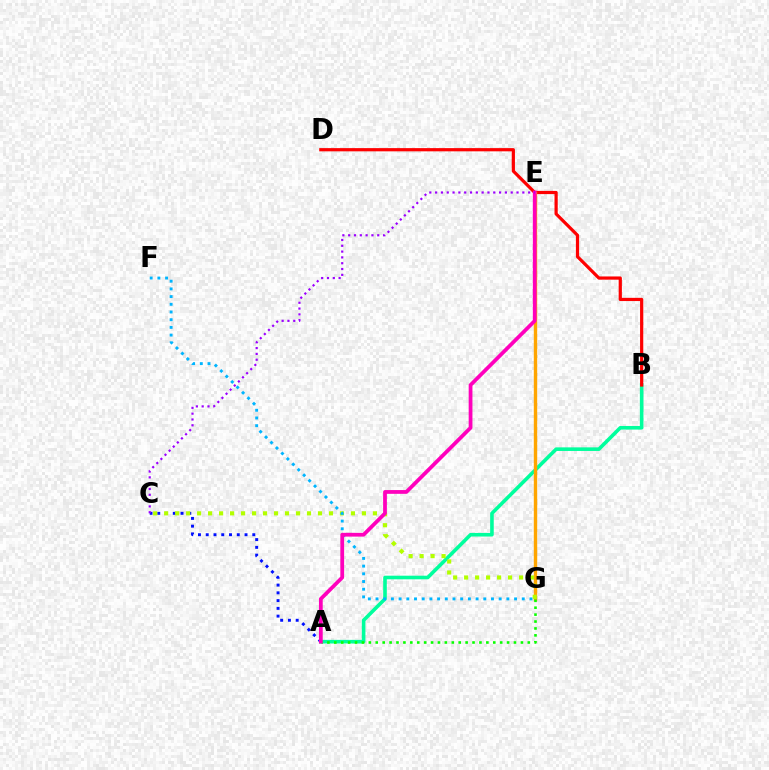{('A', 'B'): [{'color': '#00ff9d', 'line_style': 'solid', 'thickness': 2.59}], ('B', 'D'): [{'color': '#ff0000', 'line_style': 'solid', 'thickness': 2.31}], ('E', 'G'): [{'color': '#ffa500', 'line_style': 'solid', 'thickness': 2.45}], ('A', 'G'): [{'color': '#08ff00', 'line_style': 'dotted', 'thickness': 1.88}], ('A', 'C'): [{'color': '#0010ff', 'line_style': 'dotted', 'thickness': 2.11}], ('C', 'G'): [{'color': '#b3ff00', 'line_style': 'dotted', 'thickness': 2.99}], ('F', 'G'): [{'color': '#00b5ff', 'line_style': 'dotted', 'thickness': 2.09}], ('A', 'E'): [{'color': '#ff00bd', 'line_style': 'solid', 'thickness': 2.71}], ('C', 'E'): [{'color': '#9b00ff', 'line_style': 'dotted', 'thickness': 1.58}]}